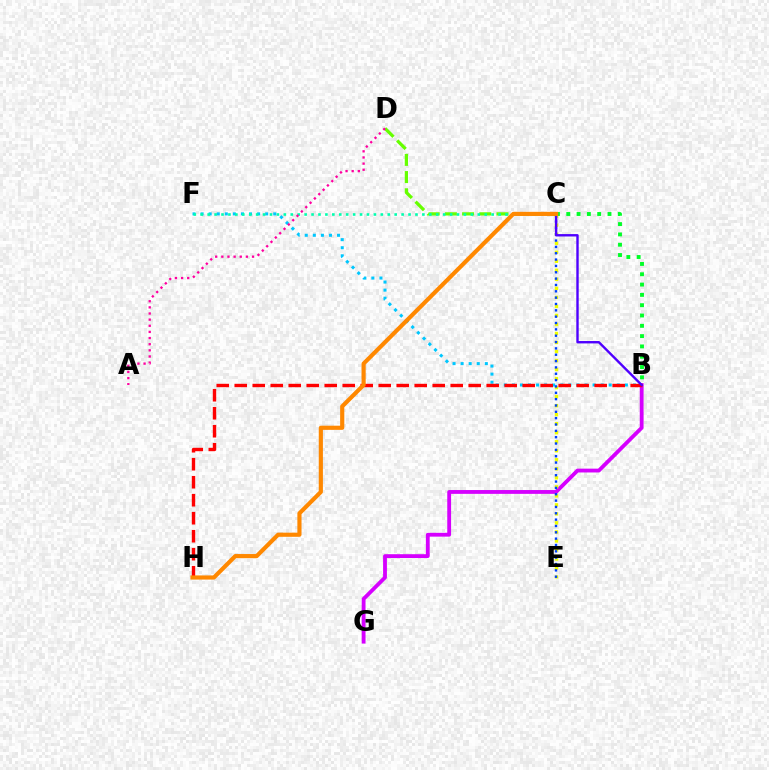{('B', 'F'): [{'color': '#00c7ff', 'line_style': 'dotted', 'thickness': 2.19}], ('B', 'G'): [{'color': '#d600ff', 'line_style': 'solid', 'thickness': 2.75}], ('C', 'D'): [{'color': '#66ff00', 'line_style': 'dashed', 'thickness': 2.34}], ('C', 'E'): [{'color': '#eeff00', 'line_style': 'dotted', 'thickness': 2.45}, {'color': '#003fff', 'line_style': 'dotted', 'thickness': 1.72}], ('C', 'F'): [{'color': '#00ffaf', 'line_style': 'dotted', 'thickness': 1.88}], ('B', 'H'): [{'color': '#ff0000', 'line_style': 'dashed', 'thickness': 2.44}], ('B', 'C'): [{'color': '#4f00ff', 'line_style': 'solid', 'thickness': 1.72}, {'color': '#00ff27', 'line_style': 'dotted', 'thickness': 2.8}], ('C', 'H'): [{'color': '#ff8800', 'line_style': 'solid', 'thickness': 2.99}], ('A', 'D'): [{'color': '#ff00a0', 'line_style': 'dotted', 'thickness': 1.67}]}